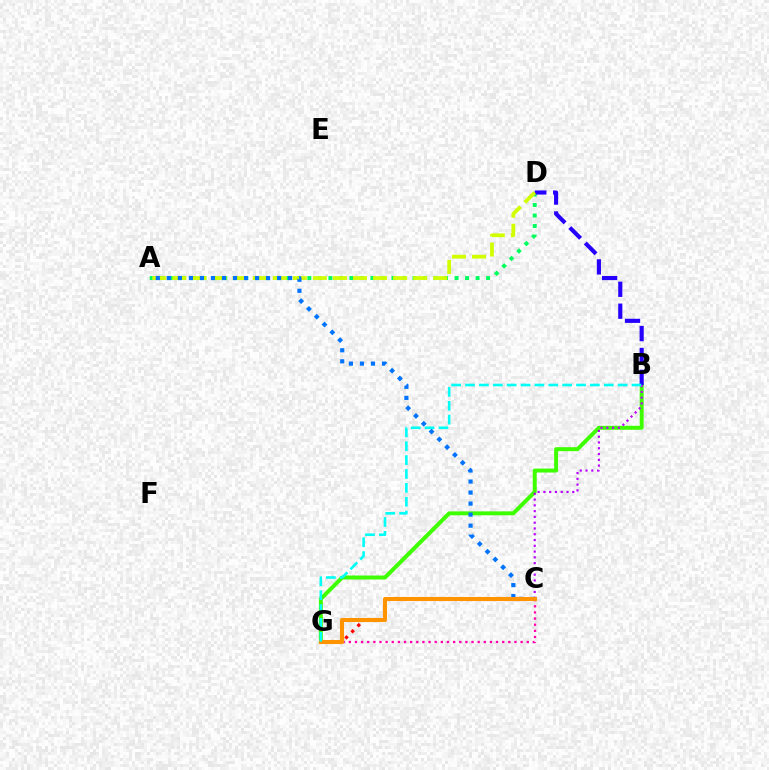{('A', 'D'): [{'color': '#00ff5c', 'line_style': 'dotted', 'thickness': 2.86}, {'color': '#d1ff00', 'line_style': 'dashed', 'thickness': 2.73}], ('C', 'G'): [{'color': '#ff0000', 'line_style': 'dotted', 'thickness': 2.34}, {'color': '#ff00ac', 'line_style': 'dotted', 'thickness': 1.67}, {'color': '#ff9400', 'line_style': 'solid', 'thickness': 2.95}], ('B', 'G'): [{'color': '#3dff00', 'line_style': 'solid', 'thickness': 2.84}, {'color': '#00fff6', 'line_style': 'dashed', 'thickness': 1.88}], ('B', 'C'): [{'color': '#b900ff', 'line_style': 'dotted', 'thickness': 1.57}], ('B', 'D'): [{'color': '#2500ff', 'line_style': 'dashed', 'thickness': 2.97}], ('A', 'C'): [{'color': '#0074ff', 'line_style': 'dotted', 'thickness': 3.0}]}